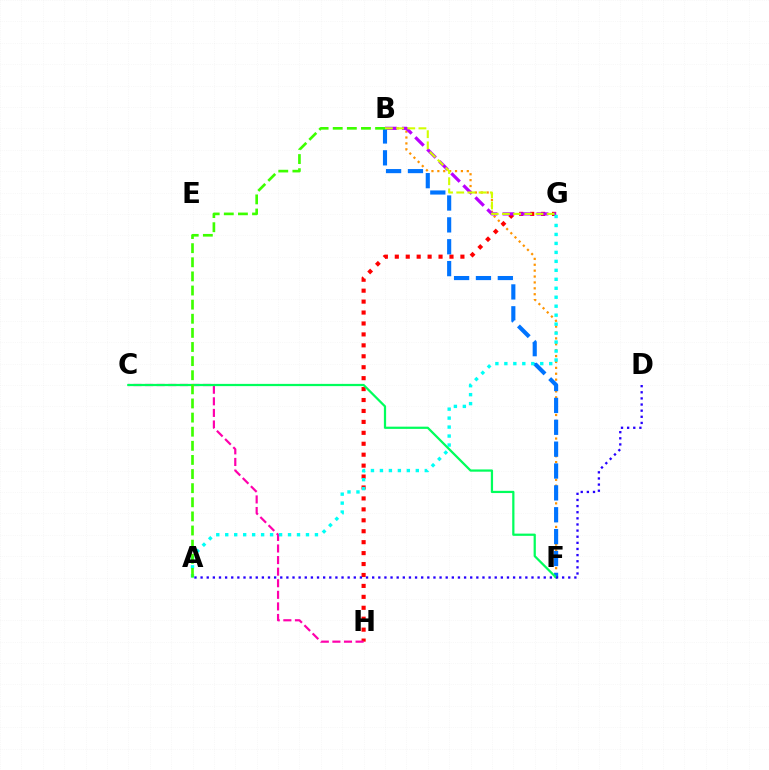{('B', 'F'): [{'color': '#ff9400', 'line_style': 'dotted', 'thickness': 1.6}, {'color': '#0074ff', 'line_style': 'dashed', 'thickness': 2.97}], ('G', 'H'): [{'color': '#ff0000', 'line_style': 'dotted', 'thickness': 2.97}], ('B', 'G'): [{'color': '#b900ff', 'line_style': 'dashed', 'thickness': 2.31}, {'color': '#d1ff00', 'line_style': 'dashed', 'thickness': 1.52}], ('C', 'H'): [{'color': '#ff00ac', 'line_style': 'dashed', 'thickness': 1.57}], ('A', 'G'): [{'color': '#00fff6', 'line_style': 'dotted', 'thickness': 2.44}], ('C', 'F'): [{'color': '#00ff5c', 'line_style': 'solid', 'thickness': 1.61}], ('A', 'D'): [{'color': '#2500ff', 'line_style': 'dotted', 'thickness': 1.66}], ('A', 'B'): [{'color': '#3dff00', 'line_style': 'dashed', 'thickness': 1.92}]}